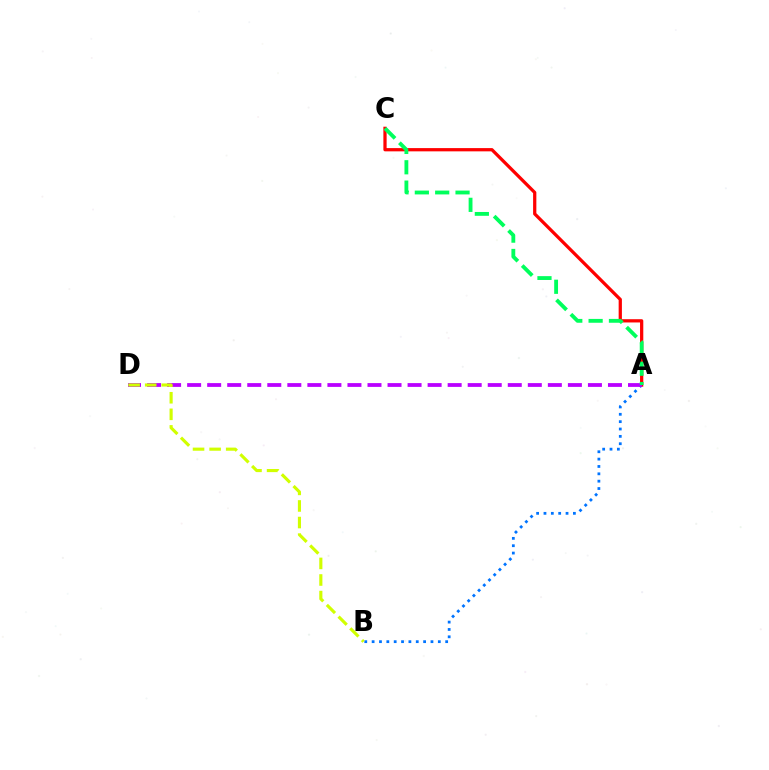{('A', 'B'): [{'color': '#0074ff', 'line_style': 'dotted', 'thickness': 2.0}], ('A', 'C'): [{'color': '#ff0000', 'line_style': 'solid', 'thickness': 2.34}, {'color': '#00ff5c', 'line_style': 'dashed', 'thickness': 2.76}], ('A', 'D'): [{'color': '#b900ff', 'line_style': 'dashed', 'thickness': 2.72}], ('B', 'D'): [{'color': '#d1ff00', 'line_style': 'dashed', 'thickness': 2.25}]}